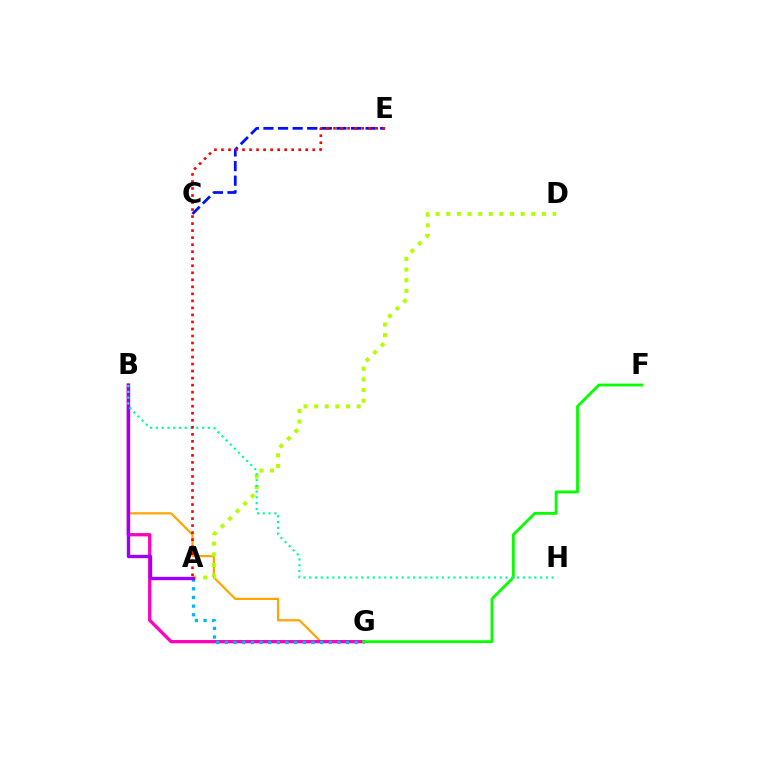{('B', 'G'): [{'color': '#ffa500', 'line_style': 'solid', 'thickness': 1.59}, {'color': '#ff00bd', 'line_style': 'solid', 'thickness': 2.36}], ('C', 'E'): [{'color': '#0010ff', 'line_style': 'dashed', 'thickness': 1.98}], ('A', 'D'): [{'color': '#b3ff00', 'line_style': 'dotted', 'thickness': 2.89}], ('A', 'G'): [{'color': '#00b5ff', 'line_style': 'dotted', 'thickness': 2.35}], ('A', 'B'): [{'color': '#9b00ff', 'line_style': 'solid', 'thickness': 2.42}], ('F', 'G'): [{'color': '#08ff00', 'line_style': 'solid', 'thickness': 2.04}], ('B', 'H'): [{'color': '#00ff9d', 'line_style': 'dotted', 'thickness': 1.57}], ('A', 'E'): [{'color': '#ff0000', 'line_style': 'dotted', 'thickness': 1.91}]}